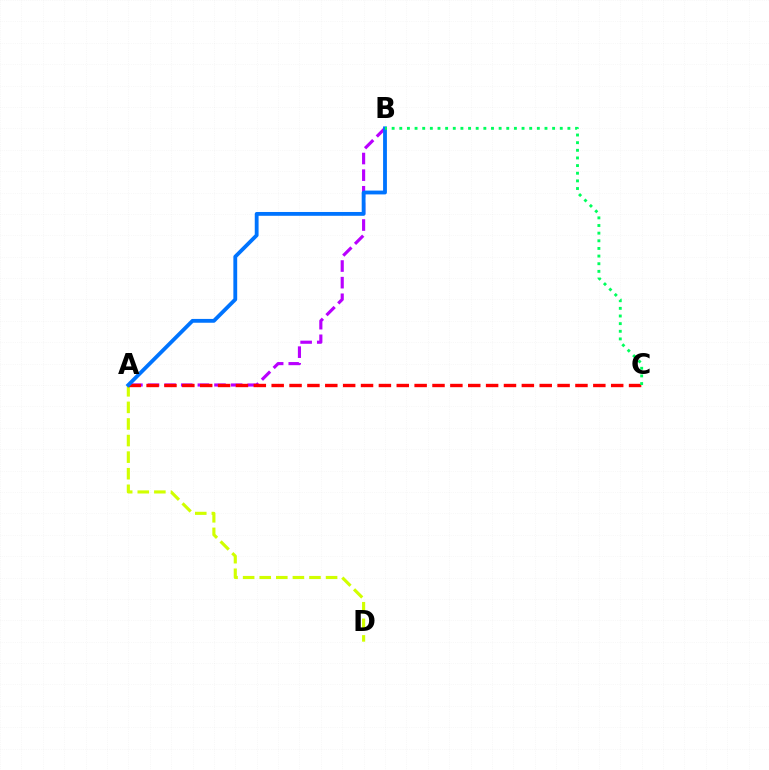{('A', 'D'): [{'color': '#d1ff00', 'line_style': 'dashed', 'thickness': 2.25}], ('A', 'B'): [{'color': '#b900ff', 'line_style': 'dashed', 'thickness': 2.26}, {'color': '#0074ff', 'line_style': 'solid', 'thickness': 2.75}], ('A', 'C'): [{'color': '#ff0000', 'line_style': 'dashed', 'thickness': 2.43}], ('B', 'C'): [{'color': '#00ff5c', 'line_style': 'dotted', 'thickness': 2.08}]}